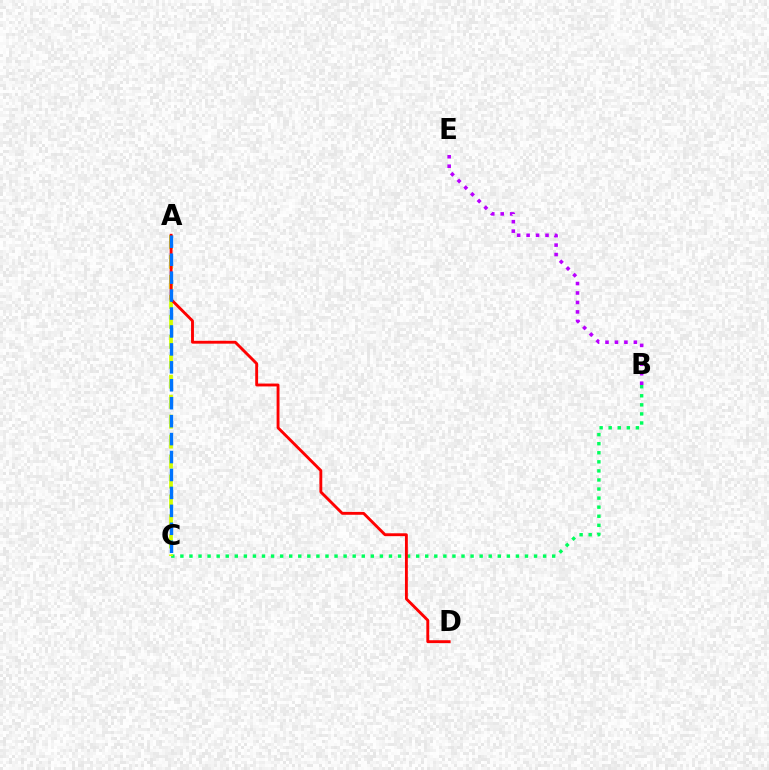{('B', 'C'): [{'color': '#00ff5c', 'line_style': 'dotted', 'thickness': 2.46}], ('A', 'C'): [{'color': '#d1ff00', 'line_style': 'dashed', 'thickness': 2.71}, {'color': '#0074ff', 'line_style': 'dashed', 'thickness': 2.44}], ('A', 'D'): [{'color': '#ff0000', 'line_style': 'solid', 'thickness': 2.07}], ('B', 'E'): [{'color': '#b900ff', 'line_style': 'dotted', 'thickness': 2.57}]}